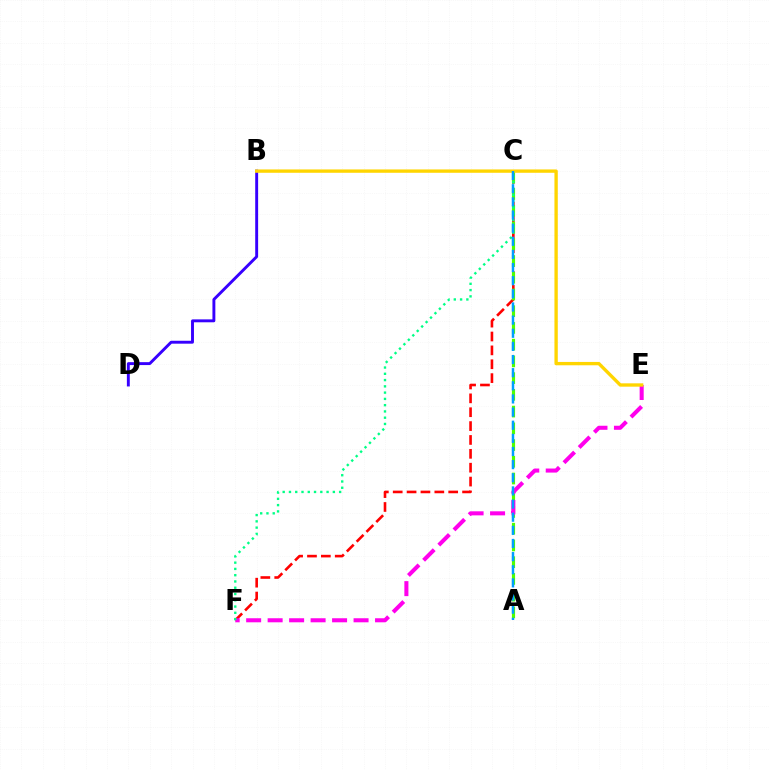{('C', 'F'): [{'color': '#ff0000', 'line_style': 'dashed', 'thickness': 1.88}, {'color': '#00ff86', 'line_style': 'dotted', 'thickness': 1.7}], ('A', 'C'): [{'color': '#4fff00', 'line_style': 'dashed', 'thickness': 2.27}, {'color': '#009eff', 'line_style': 'dashed', 'thickness': 1.78}], ('E', 'F'): [{'color': '#ff00ed', 'line_style': 'dashed', 'thickness': 2.92}], ('B', 'D'): [{'color': '#3700ff', 'line_style': 'solid', 'thickness': 2.1}], ('B', 'E'): [{'color': '#ffd500', 'line_style': 'solid', 'thickness': 2.41}]}